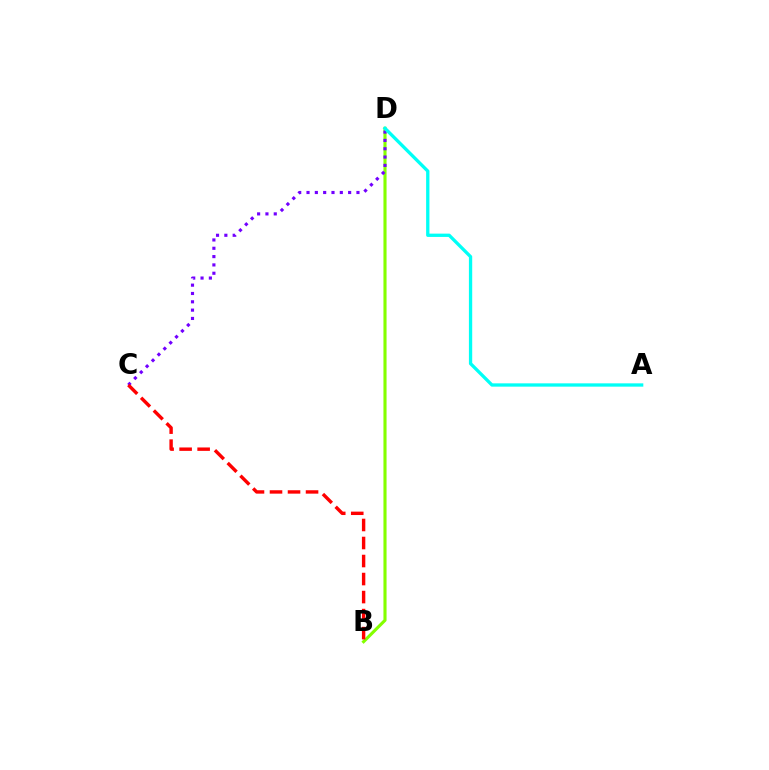{('B', 'D'): [{'color': '#84ff00', 'line_style': 'solid', 'thickness': 2.24}], ('C', 'D'): [{'color': '#7200ff', 'line_style': 'dotted', 'thickness': 2.26}], ('A', 'D'): [{'color': '#00fff6', 'line_style': 'solid', 'thickness': 2.38}], ('B', 'C'): [{'color': '#ff0000', 'line_style': 'dashed', 'thickness': 2.45}]}